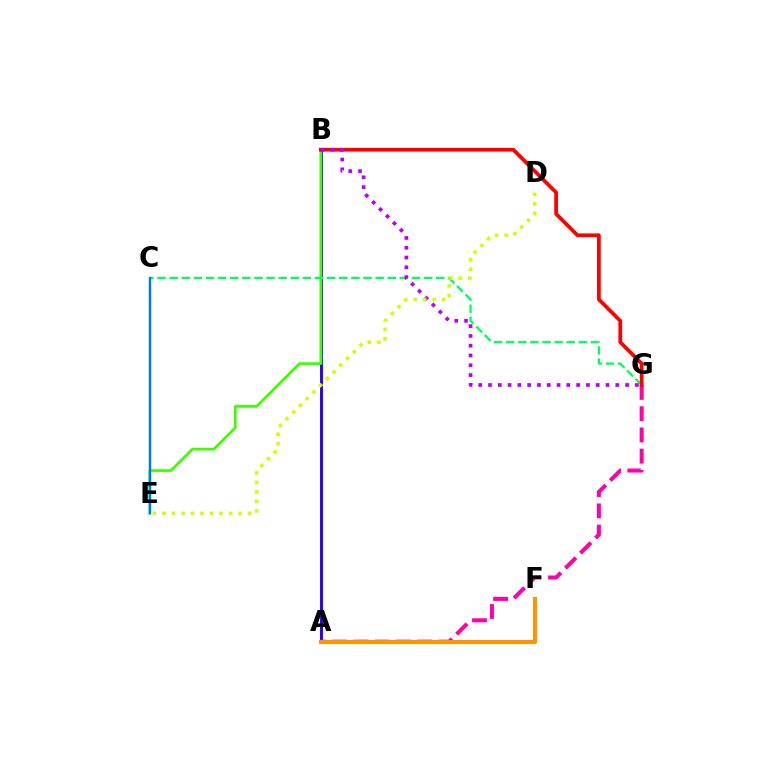{('A', 'B'): [{'color': '#2500ff', 'line_style': 'solid', 'thickness': 2.1}], ('A', 'G'): [{'color': '#ff00ac', 'line_style': 'dashed', 'thickness': 2.89}], ('B', 'E'): [{'color': '#3dff00', 'line_style': 'solid', 'thickness': 1.96}], ('C', 'G'): [{'color': '#00ff5c', 'line_style': 'dashed', 'thickness': 1.65}], ('A', 'F'): [{'color': '#ff9400', 'line_style': 'solid', 'thickness': 2.89}], ('C', 'E'): [{'color': '#00fff6', 'line_style': 'solid', 'thickness': 1.61}, {'color': '#0074ff', 'line_style': 'solid', 'thickness': 1.65}], ('B', 'G'): [{'color': '#ff0000', 'line_style': 'solid', 'thickness': 2.69}, {'color': '#b900ff', 'line_style': 'dotted', 'thickness': 2.66}], ('D', 'E'): [{'color': '#d1ff00', 'line_style': 'dotted', 'thickness': 2.58}]}